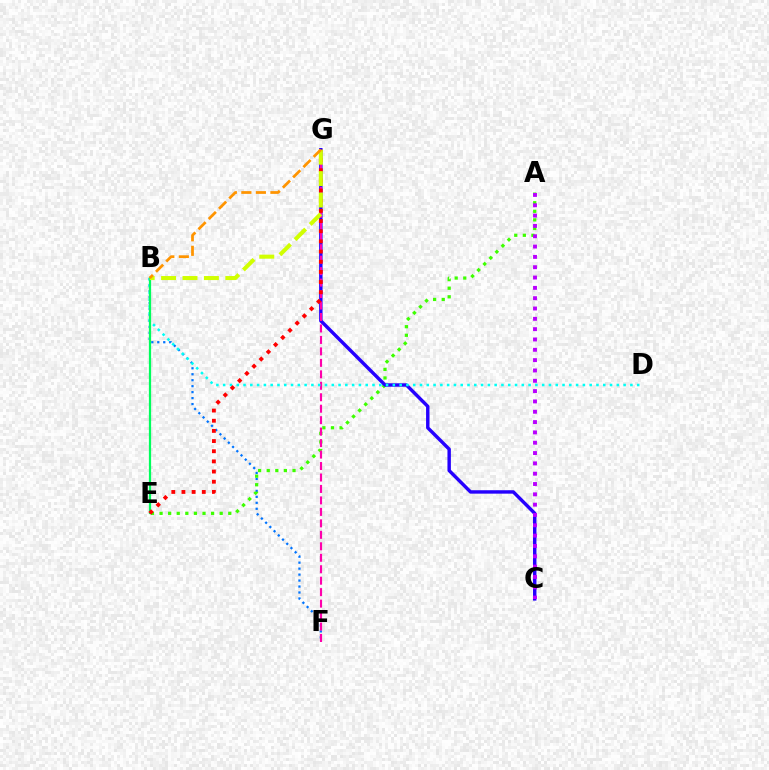{('B', 'F'): [{'color': '#0074ff', 'line_style': 'dotted', 'thickness': 1.62}], ('A', 'E'): [{'color': '#3dff00', 'line_style': 'dotted', 'thickness': 2.33}], ('C', 'G'): [{'color': '#2500ff', 'line_style': 'solid', 'thickness': 2.47}], ('A', 'C'): [{'color': '#b900ff', 'line_style': 'dotted', 'thickness': 2.8}], ('F', 'G'): [{'color': '#ff00ac', 'line_style': 'dashed', 'thickness': 1.56}], ('B', 'D'): [{'color': '#00fff6', 'line_style': 'dotted', 'thickness': 1.84}], ('B', 'E'): [{'color': '#00ff5c', 'line_style': 'solid', 'thickness': 1.61}], ('E', 'G'): [{'color': '#ff0000', 'line_style': 'dotted', 'thickness': 2.76}], ('B', 'G'): [{'color': '#d1ff00', 'line_style': 'dashed', 'thickness': 2.91}, {'color': '#ff9400', 'line_style': 'dashed', 'thickness': 1.97}]}